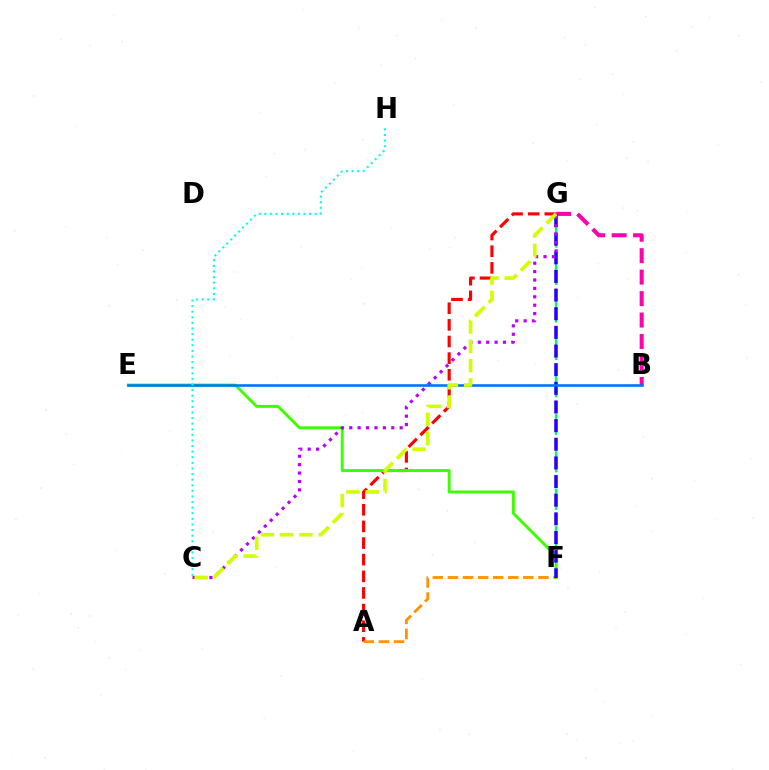{('A', 'G'): [{'color': '#ff0000', 'line_style': 'dashed', 'thickness': 2.26}], ('A', 'F'): [{'color': '#ff9400', 'line_style': 'dashed', 'thickness': 2.05}], ('F', 'G'): [{'color': '#00ff5c', 'line_style': 'dashed', 'thickness': 1.7}, {'color': '#2500ff', 'line_style': 'dashed', 'thickness': 2.53}], ('B', 'G'): [{'color': '#ff00ac', 'line_style': 'dashed', 'thickness': 2.92}], ('E', 'F'): [{'color': '#3dff00', 'line_style': 'solid', 'thickness': 2.11}], ('C', 'G'): [{'color': '#b900ff', 'line_style': 'dotted', 'thickness': 2.28}, {'color': '#d1ff00', 'line_style': 'dashed', 'thickness': 2.62}], ('B', 'E'): [{'color': '#0074ff', 'line_style': 'solid', 'thickness': 1.88}], ('C', 'H'): [{'color': '#00fff6', 'line_style': 'dotted', 'thickness': 1.52}]}